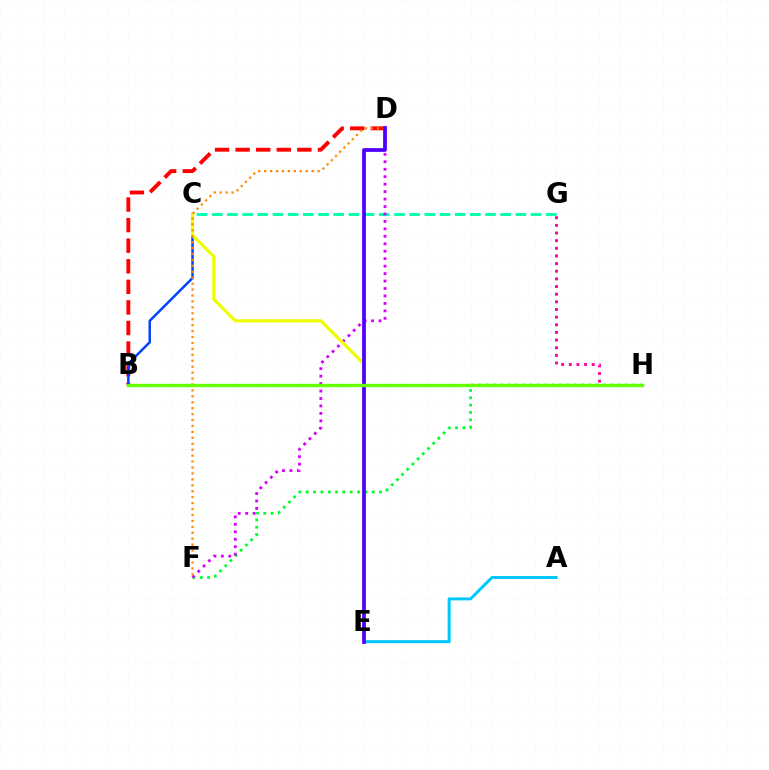{('B', 'D'): [{'color': '#ff0000', 'line_style': 'dashed', 'thickness': 2.8}], ('G', 'H'): [{'color': '#ff00a0', 'line_style': 'dotted', 'thickness': 2.08}], ('B', 'C'): [{'color': '#003fff', 'line_style': 'solid', 'thickness': 1.76}], ('F', 'H'): [{'color': '#00ff27', 'line_style': 'dotted', 'thickness': 1.99}], ('C', 'G'): [{'color': '#00ffaf', 'line_style': 'dashed', 'thickness': 2.06}], ('A', 'E'): [{'color': '#00c7ff', 'line_style': 'solid', 'thickness': 2.15}], ('D', 'F'): [{'color': '#d600ff', 'line_style': 'dotted', 'thickness': 2.03}, {'color': '#ff8800', 'line_style': 'dotted', 'thickness': 1.61}], ('C', 'E'): [{'color': '#eeff00', 'line_style': 'solid', 'thickness': 2.3}], ('D', 'E'): [{'color': '#4f00ff', 'line_style': 'solid', 'thickness': 2.69}], ('B', 'H'): [{'color': '#66ff00', 'line_style': 'solid', 'thickness': 2.43}]}